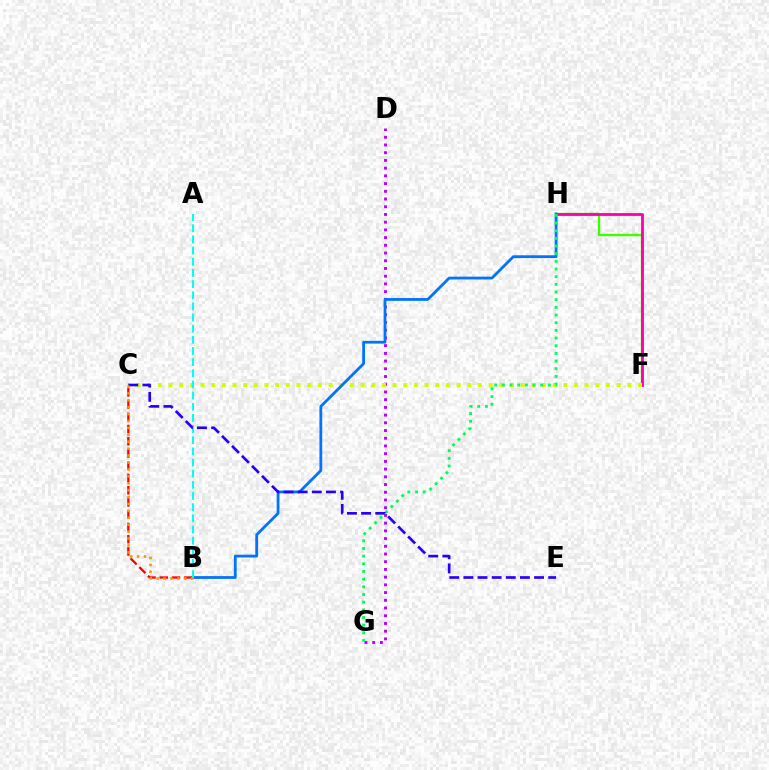{('F', 'H'): [{'color': '#3dff00', 'line_style': 'solid', 'thickness': 1.7}, {'color': '#ff00ac', 'line_style': 'solid', 'thickness': 2.04}], ('D', 'G'): [{'color': '#b900ff', 'line_style': 'dotted', 'thickness': 2.1}], ('C', 'F'): [{'color': '#d1ff00', 'line_style': 'dotted', 'thickness': 2.9}], ('B', 'C'): [{'color': '#ff0000', 'line_style': 'dashed', 'thickness': 1.66}, {'color': '#ff9400', 'line_style': 'dotted', 'thickness': 1.88}], ('B', 'H'): [{'color': '#0074ff', 'line_style': 'solid', 'thickness': 2.01}], ('G', 'H'): [{'color': '#00ff5c', 'line_style': 'dotted', 'thickness': 2.08}], ('A', 'B'): [{'color': '#00fff6', 'line_style': 'dashed', 'thickness': 1.52}], ('C', 'E'): [{'color': '#2500ff', 'line_style': 'dashed', 'thickness': 1.92}]}